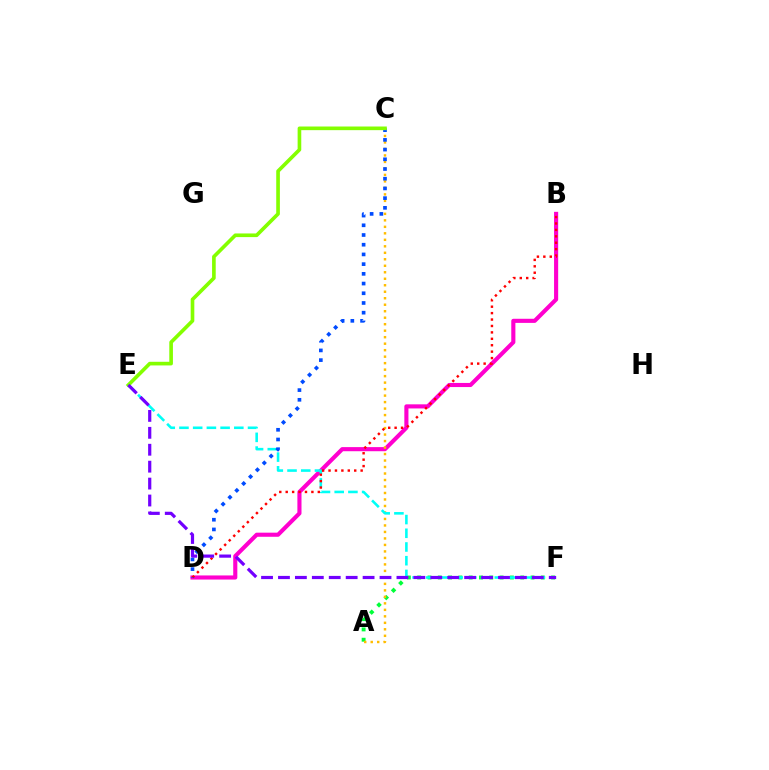{('A', 'F'): [{'color': '#00ff39', 'line_style': 'dotted', 'thickness': 2.8}], ('B', 'D'): [{'color': '#ff00cf', 'line_style': 'solid', 'thickness': 2.96}, {'color': '#ff0000', 'line_style': 'dotted', 'thickness': 1.74}], ('A', 'C'): [{'color': '#ffbd00', 'line_style': 'dotted', 'thickness': 1.76}], ('E', 'F'): [{'color': '#00fff6', 'line_style': 'dashed', 'thickness': 1.86}, {'color': '#7200ff', 'line_style': 'dashed', 'thickness': 2.3}], ('C', 'D'): [{'color': '#004bff', 'line_style': 'dotted', 'thickness': 2.64}], ('C', 'E'): [{'color': '#84ff00', 'line_style': 'solid', 'thickness': 2.62}]}